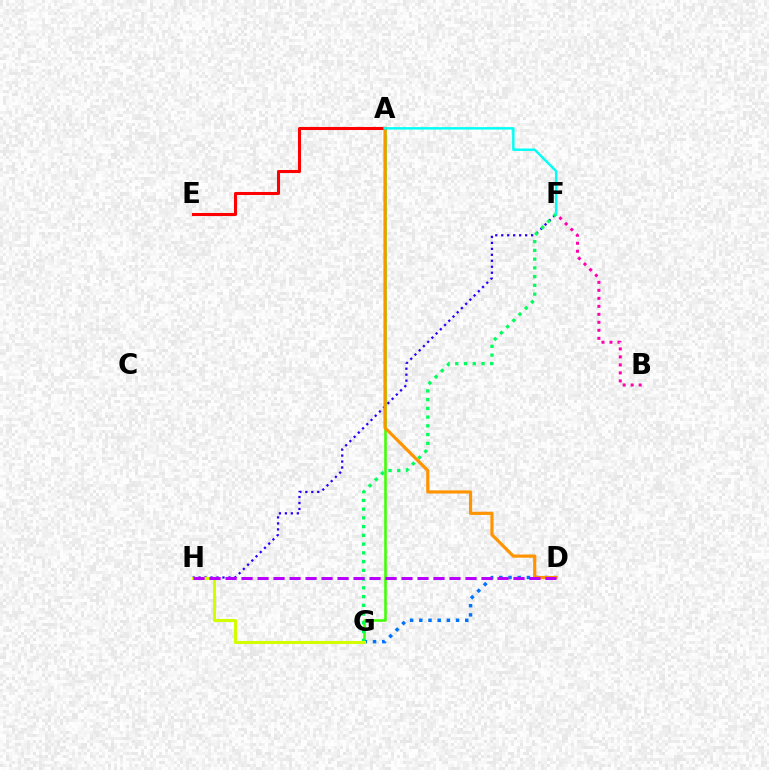{('F', 'H'): [{'color': '#2500ff', 'line_style': 'dotted', 'thickness': 1.62}], ('A', 'G'): [{'color': '#3dff00', 'line_style': 'solid', 'thickness': 1.83}], ('A', 'E'): [{'color': '#ff0000', 'line_style': 'solid', 'thickness': 2.2}], ('D', 'G'): [{'color': '#0074ff', 'line_style': 'dotted', 'thickness': 2.5}], ('F', 'G'): [{'color': '#00ff5c', 'line_style': 'dotted', 'thickness': 2.38}], ('A', 'D'): [{'color': '#ff9400', 'line_style': 'solid', 'thickness': 2.28}], ('G', 'H'): [{'color': '#d1ff00', 'line_style': 'solid', 'thickness': 2.22}], ('D', 'H'): [{'color': '#b900ff', 'line_style': 'dashed', 'thickness': 2.17}], ('B', 'F'): [{'color': '#ff00ac', 'line_style': 'dotted', 'thickness': 2.17}], ('A', 'F'): [{'color': '#00fff6', 'line_style': 'solid', 'thickness': 1.75}]}